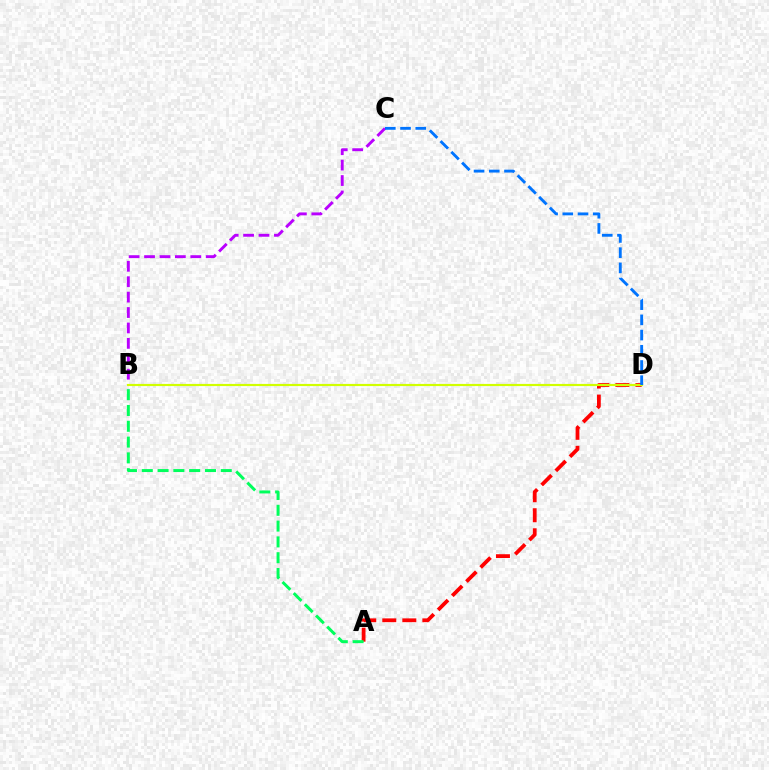{('B', 'C'): [{'color': '#b900ff', 'line_style': 'dashed', 'thickness': 2.09}], ('A', 'D'): [{'color': '#ff0000', 'line_style': 'dashed', 'thickness': 2.72}], ('B', 'D'): [{'color': '#d1ff00', 'line_style': 'solid', 'thickness': 1.57}], ('C', 'D'): [{'color': '#0074ff', 'line_style': 'dashed', 'thickness': 2.07}], ('A', 'B'): [{'color': '#00ff5c', 'line_style': 'dashed', 'thickness': 2.15}]}